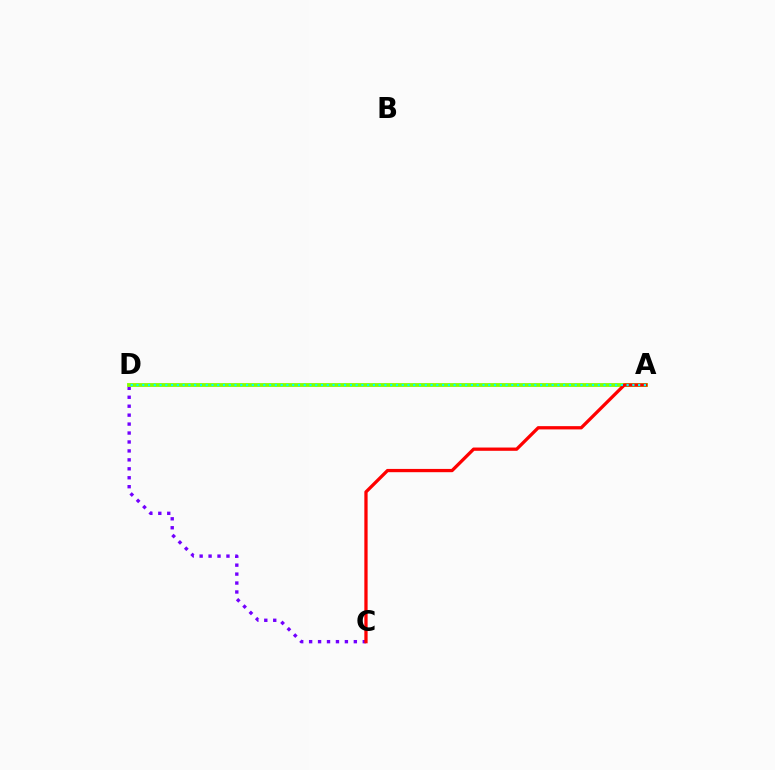{('C', 'D'): [{'color': '#7200ff', 'line_style': 'dotted', 'thickness': 2.43}], ('A', 'D'): [{'color': '#84ff00', 'line_style': 'solid', 'thickness': 2.76}, {'color': '#00fff6', 'line_style': 'dotted', 'thickness': 1.57}], ('A', 'C'): [{'color': '#ff0000', 'line_style': 'solid', 'thickness': 2.36}]}